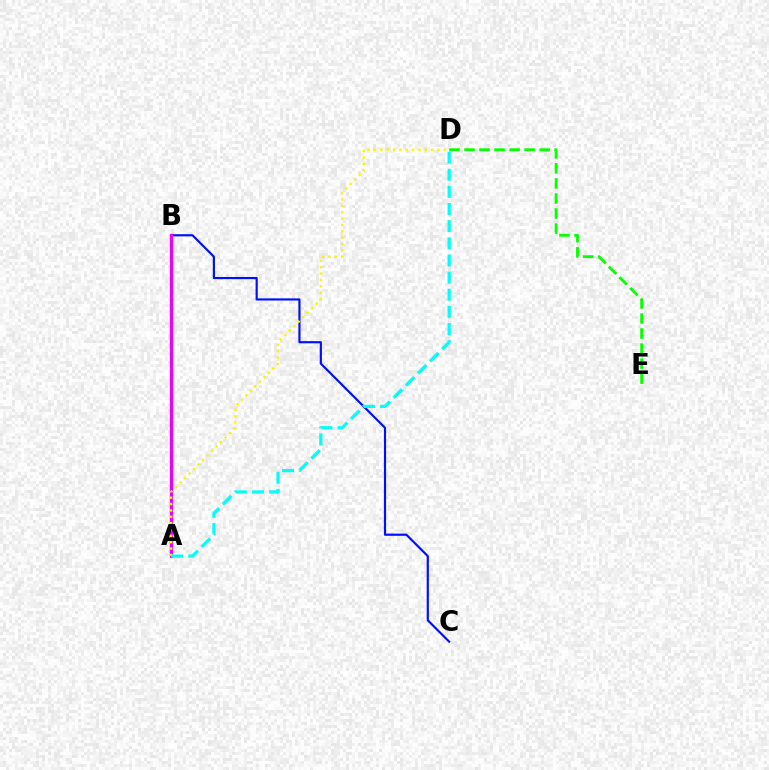{('A', 'B'): [{'color': '#ff0000', 'line_style': 'solid', 'thickness': 1.65}, {'color': '#ee00ff', 'line_style': 'solid', 'thickness': 2.21}], ('B', 'C'): [{'color': '#0010ff', 'line_style': 'solid', 'thickness': 1.56}], ('D', 'E'): [{'color': '#08ff00', 'line_style': 'dashed', 'thickness': 2.04}], ('A', 'D'): [{'color': '#fcf500', 'line_style': 'dotted', 'thickness': 1.73}, {'color': '#00fff6', 'line_style': 'dashed', 'thickness': 2.33}]}